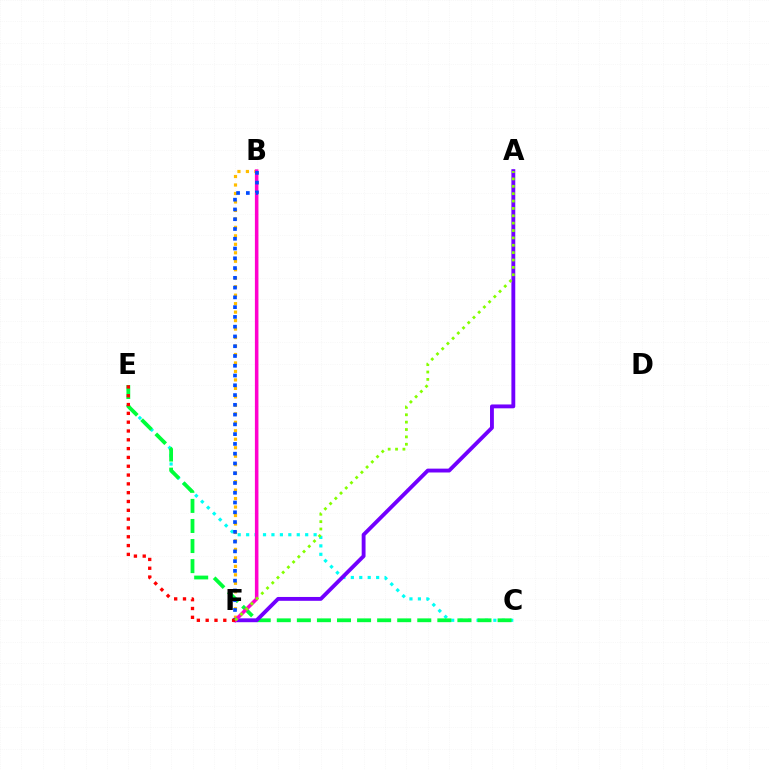{('C', 'E'): [{'color': '#00fff6', 'line_style': 'dotted', 'thickness': 2.29}, {'color': '#00ff39', 'line_style': 'dashed', 'thickness': 2.73}], ('A', 'F'): [{'color': '#7200ff', 'line_style': 'solid', 'thickness': 2.78}, {'color': '#84ff00', 'line_style': 'dotted', 'thickness': 2.0}], ('B', 'F'): [{'color': '#ffbd00', 'line_style': 'dotted', 'thickness': 2.3}, {'color': '#ff00cf', 'line_style': 'solid', 'thickness': 2.55}, {'color': '#004bff', 'line_style': 'dotted', 'thickness': 2.65}], ('E', 'F'): [{'color': '#ff0000', 'line_style': 'dotted', 'thickness': 2.39}]}